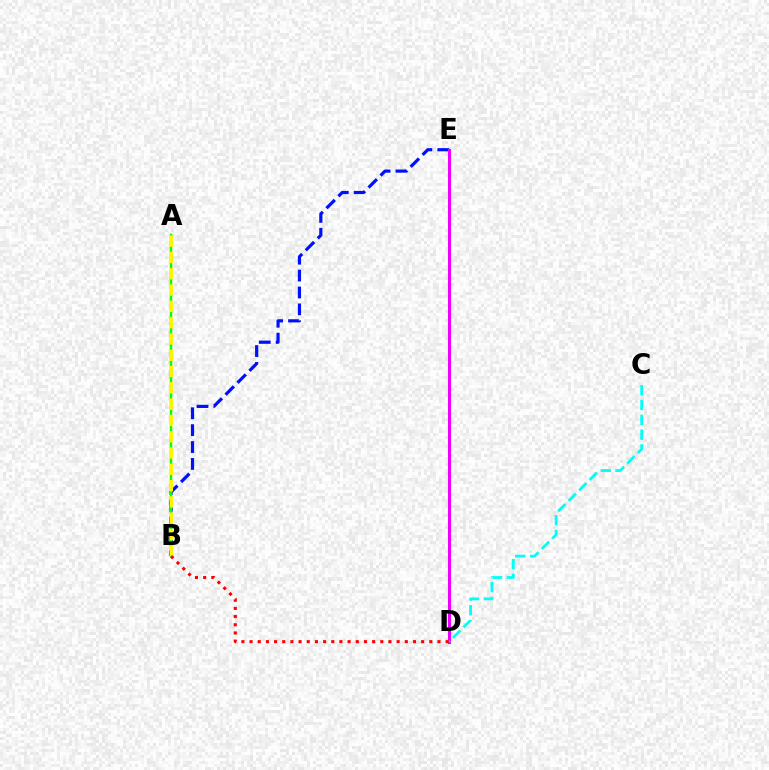{('B', 'E'): [{'color': '#0010ff', 'line_style': 'dashed', 'thickness': 2.29}], ('A', 'B'): [{'color': '#08ff00', 'line_style': 'solid', 'thickness': 1.77}, {'color': '#fcf500', 'line_style': 'dashed', 'thickness': 2.21}], ('D', 'E'): [{'color': '#ee00ff', 'line_style': 'solid', 'thickness': 2.21}], ('C', 'D'): [{'color': '#00fff6', 'line_style': 'dashed', 'thickness': 2.01}], ('B', 'D'): [{'color': '#ff0000', 'line_style': 'dotted', 'thickness': 2.22}]}